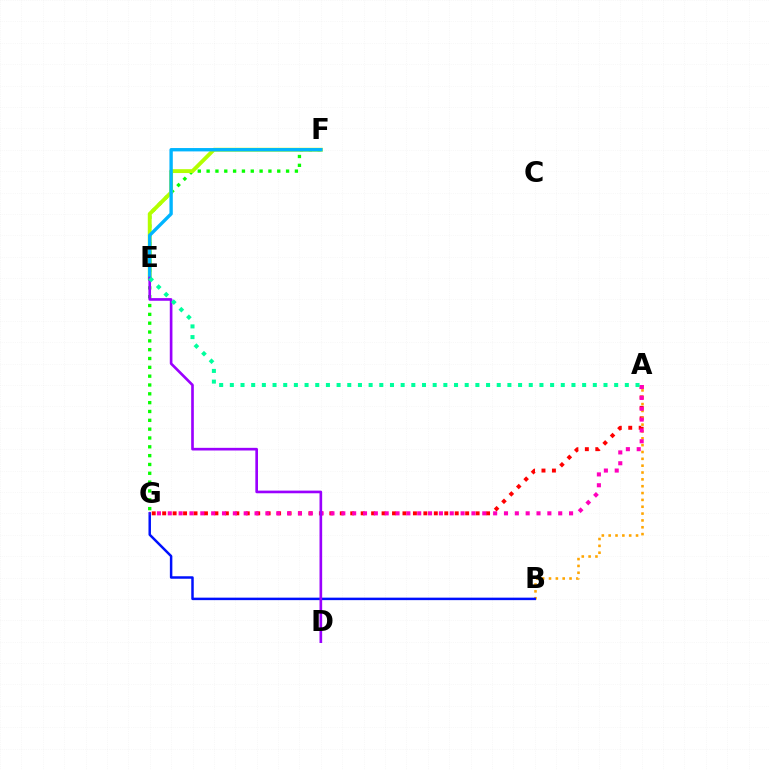{('A', 'G'): [{'color': '#ff0000', 'line_style': 'dotted', 'thickness': 2.84}, {'color': '#ff00bd', 'line_style': 'dotted', 'thickness': 2.95}], ('A', 'B'): [{'color': '#ffa500', 'line_style': 'dotted', 'thickness': 1.86}], ('F', 'G'): [{'color': '#08ff00', 'line_style': 'dotted', 'thickness': 2.4}], ('E', 'F'): [{'color': '#b3ff00', 'line_style': 'solid', 'thickness': 2.79}, {'color': '#00b5ff', 'line_style': 'solid', 'thickness': 2.42}], ('B', 'G'): [{'color': '#0010ff', 'line_style': 'solid', 'thickness': 1.79}], ('D', 'E'): [{'color': '#9b00ff', 'line_style': 'solid', 'thickness': 1.91}], ('A', 'E'): [{'color': '#00ff9d', 'line_style': 'dotted', 'thickness': 2.9}]}